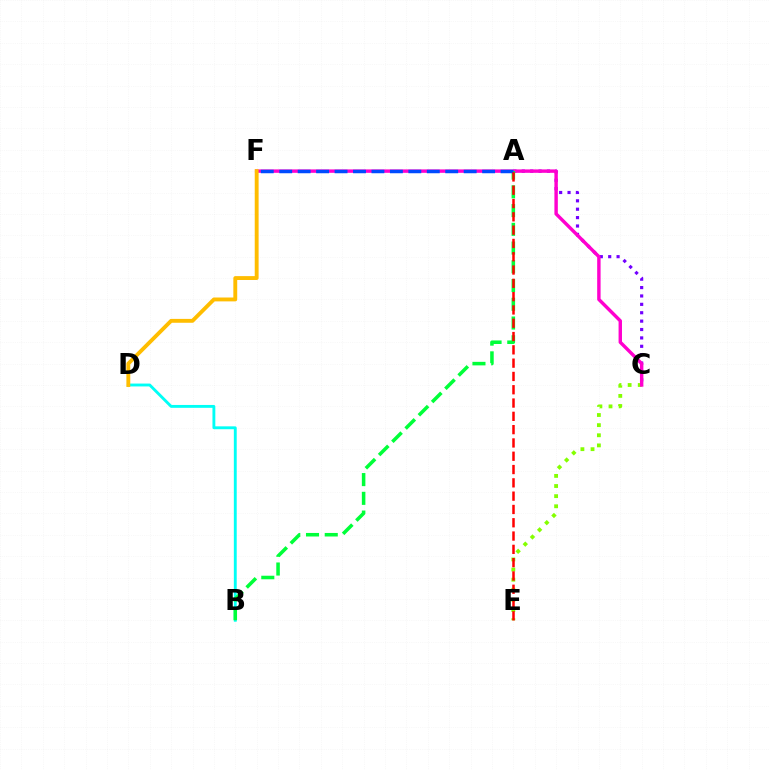{('C', 'E'): [{'color': '#84ff00', 'line_style': 'dotted', 'thickness': 2.75}], ('B', 'D'): [{'color': '#00fff6', 'line_style': 'solid', 'thickness': 2.07}], ('A', 'C'): [{'color': '#7200ff', 'line_style': 'dotted', 'thickness': 2.28}], ('C', 'F'): [{'color': '#ff00cf', 'line_style': 'solid', 'thickness': 2.46}], ('D', 'F'): [{'color': '#ffbd00', 'line_style': 'solid', 'thickness': 2.79}], ('A', 'B'): [{'color': '#00ff39', 'line_style': 'dashed', 'thickness': 2.55}], ('A', 'F'): [{'color': '#004bff', 'line_style': 'dashed', 'thickness': 2.51}], ('A', 'E'): [{'color': '#ff0000', 'line_style': 'dashed', 'thickness': 1.81}]}